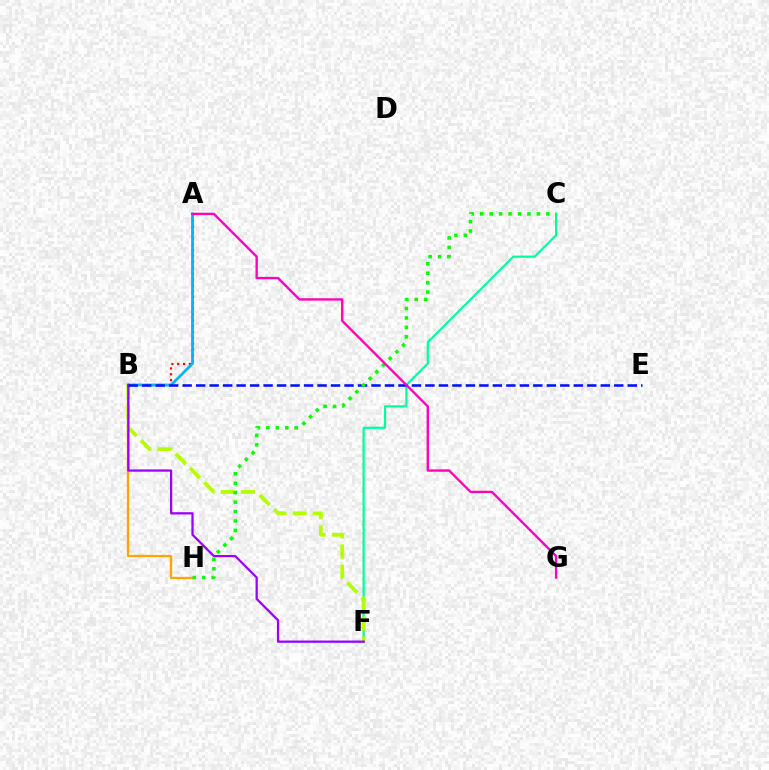{('C', 'F'): [{'color': '#00ff9d', 'line_style': 'solid', 'thickness': 1.59}], ('B', 'H'): [{'color': '#ffa500', 'line_style': 'solid', 'thickness': 1.67}], ('A', 'B'): [{'color': '#ff0000', 'line_style': 'dotted', 'thickness': 1.59}, {'color': '#00b5ff', 'line_style': 'solid', 'thickness': 2.01}], ('B', 'F'): [{'color': '#b3ff00', 'line_style': 'dashed', 'thickness': 2.74}, {'color': '#9b00ff', 'line_style': 'solid', 'thickness': 1.64}], ('B', 'E'): [{'color': '#0010ff', 'line_style': 'dashed', 'thickness': 1.83}], ('C', 'H'): [{'color': '#08ff00', 'line_style': 'dotted', 'thickness': 2.57}], ('A', 'G'): [{'color': '#ff00bd', 'line_style': 'solid', 'thickness': 1.7}]}